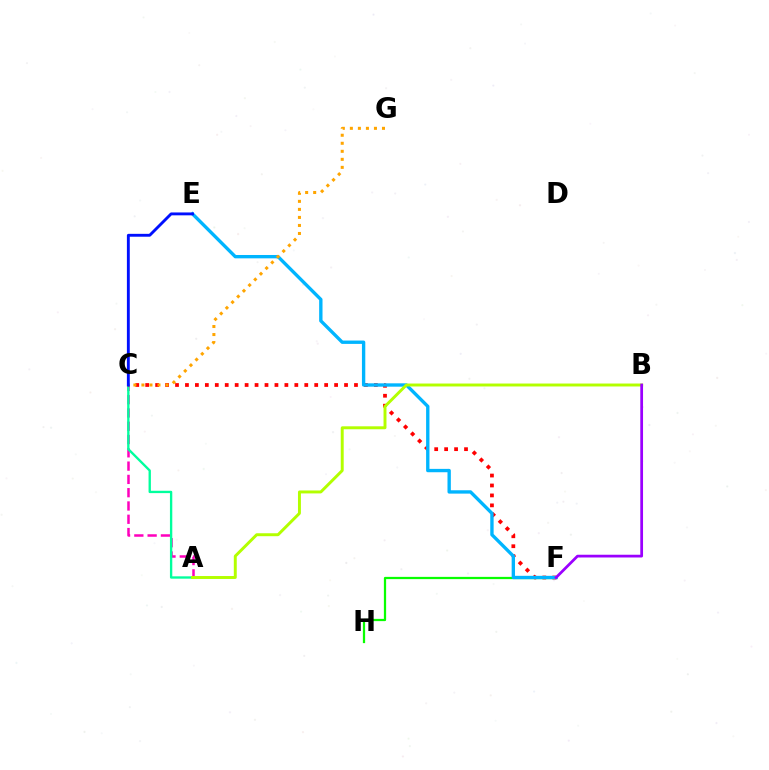{('A', 'C'): [{'color': '#ff00bd', 'line_style': 'dashed', 'thickness': 1.81}, {'color': '#00ff9d', 'line_style': 'solid', 'thickness': 1.69}], ('F', 'H'): [{'color': '#08ff00', 'line_style': 'solid', 'thickness': 1.62}], ('C', 'F'): [{'color': '#ff0000', 'line_style': 'dotted', 'thickness': 2.7}], ('E', 'F'): [{'color': '#00b5ff', 'line_style': 'solid', 'thickness': 2.42}], ('C', 'G'): [{'color': '#ffa500', 'line_style': 'dotted', 'thickness': 2.18}], ('C', 'E'): [{'color': '#0010ff', 'line_style': 'solid', 'thickness': 2.07}], ('A', 'B'): [{'color': '#b3ff00', 'line_style': 'solid', 'thickness': 2.12}], ('B', 'F'): [{'color': '#9b00ff', 'line_style': 'solid', 'thickness': 1.98}]}